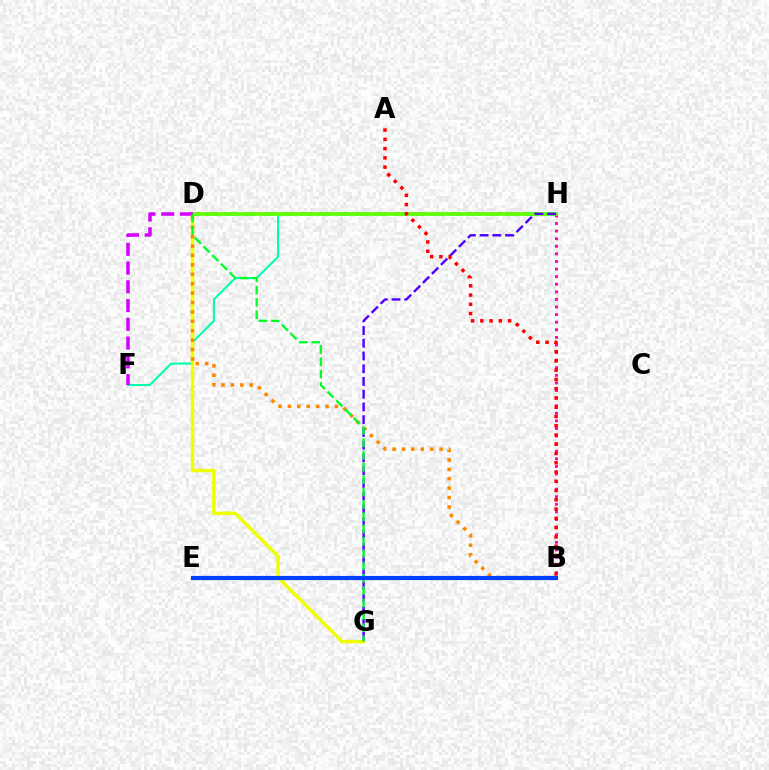{('B', 'H'): [{'color': '#ff00a0', 'line_style': 'dotted', 'thickness': 2.06}], ('F', 'H'): [{'color': '#00ffaf', 'line_style': 'solid', 'thickness': 1.51}], ('D', 'H'): [{'color': '#00c7ff', 'line_style': 'dashed', 'thickness': 2.55}, {'color': '#66ff00', 'line_style': 'solid', 'thickness': 2.64}], ('D', 'G'): [{'color': '#eeff00', 'line_style': 'solid', 'thickness': 2.46}, {'color': '#00ff27', 'line_style': 'dashed', 'thickness': 1.68}], ('B', 'D'): [{'color': '#ff8800', 'line_style': 'dotted', 'thickness': 2.56}], ('D', 'F'): [{'color': '#d600ff', 'line_style': 'dashed', 'thickness': 2.55}], ('G', 'H'): [{'color': '#4f00ff', 'line_style': 'dashed', 'thickness': 1.73}], ('A', 'B'): [{'color': '#ff0000', 'line_style': 'dotted', 'thickness': 2.52}], ('B', 'E'): [{'color': '#003fff', 'line_style': 'solid', 'thickness': 3.0}]}